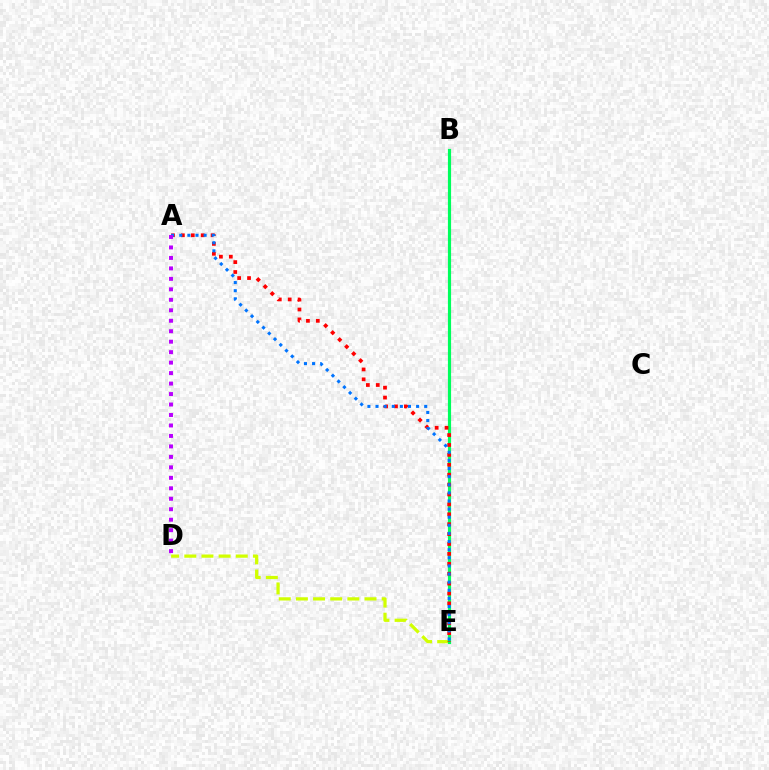{('D', 'E'): [{'color': '#d1ff00', 'line_style': 'dashed', 'thickness': 2.33}], ('B', 'E'): [{'color': '#00ff5c', 'line_style': 'solid', 'thickness': 2.28}], ('A', 'E'): [{'color': '#ff0000', 'line_style': 'dotted', 'thickness': 2.69}, {'color': '#0074ff', 'line_style': 'dotted', 'thickness': 2.21}], ('A', 'D'): [{'color': '#b900ff', 'line_style': 'dotted', 'thickness': 2.85}]}